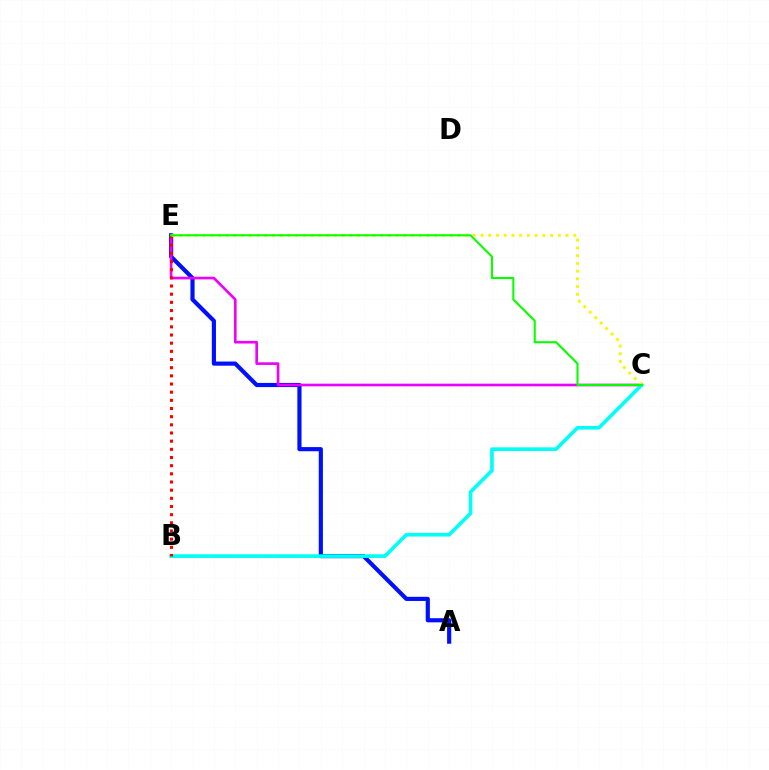{('A', 'E'): [{'color': '#0010ff', 'line_style': 'solid', 'thickness': 2.99}], ('C', 'E'): [{'color': '#ee00ff', 'line_style': 'solid', 'thickness': 1.91}, {'color': '#fcf500', 'line_style': 'dotted', 'thickness': 2.1}, {'color': '#08ff00', 'line_style': 'solid', 'thickness': 1.5}], ('B', 'C'): [{'color': '#00fff6', 'line_style': 'solid', 'thickness': 2.63}], ('B', 'E'): [{'color': '#ff0000', 'line_style': 'dotted', 'thickness': 2.22}]}